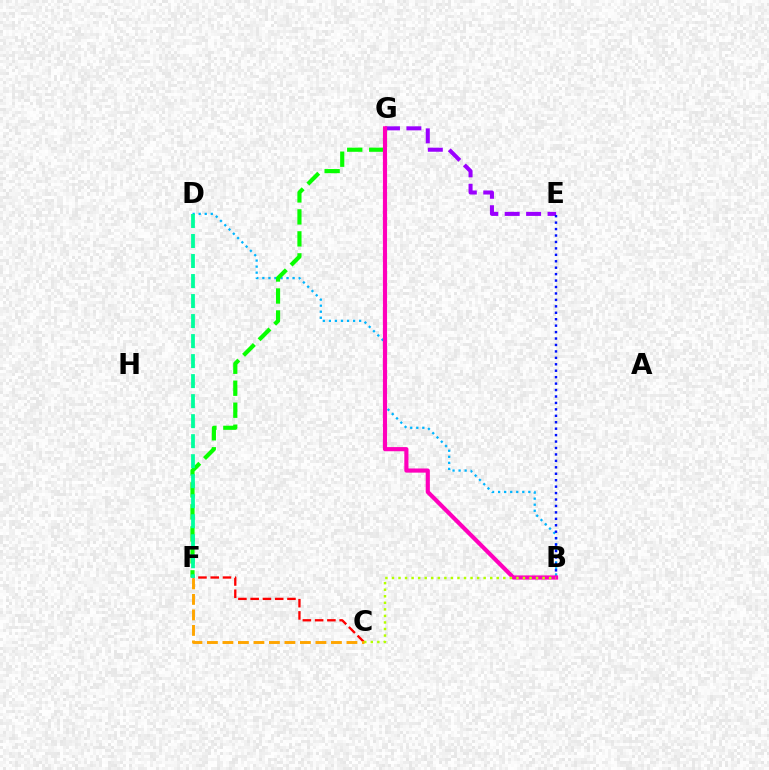{('E', 'G'): [{'color': '#9b00ff', 'line_style': 'dashed', 'thickness': 2.91}], ('C', 'F'): [{'color': '#ff0000', 'line_style': 'dashed', 'thickness': 1.67}, {'color': '#ffa500', 'line_style': 'dashed', 'thickness': 2.11}], ('B', 'D'): [{'color': '#00b5ff', 'line_style': 'dotted', 'thickness': 1.64}], ('B', 'E'): [{'color': '#0010ff', 'line_style': 'dotted', 'thickness': 1.75}], ('F', 'G'): [{'color': '#08ff00', 'line_style': 'dashed', 'thickness': 2.99}], ('B', 'G'): [{'color': '#ff00bd', 'line_style': 'solid', 'thickness': 2.99}], ('B', 'C'): [{'color': '#b3ff00', 'line_style': 'dotted', 'thickness': 1.78}], ('D', 'F'): [{'color': '#00ff9d', 'line_style': 'dashed', 'thickness': 2.72}]}